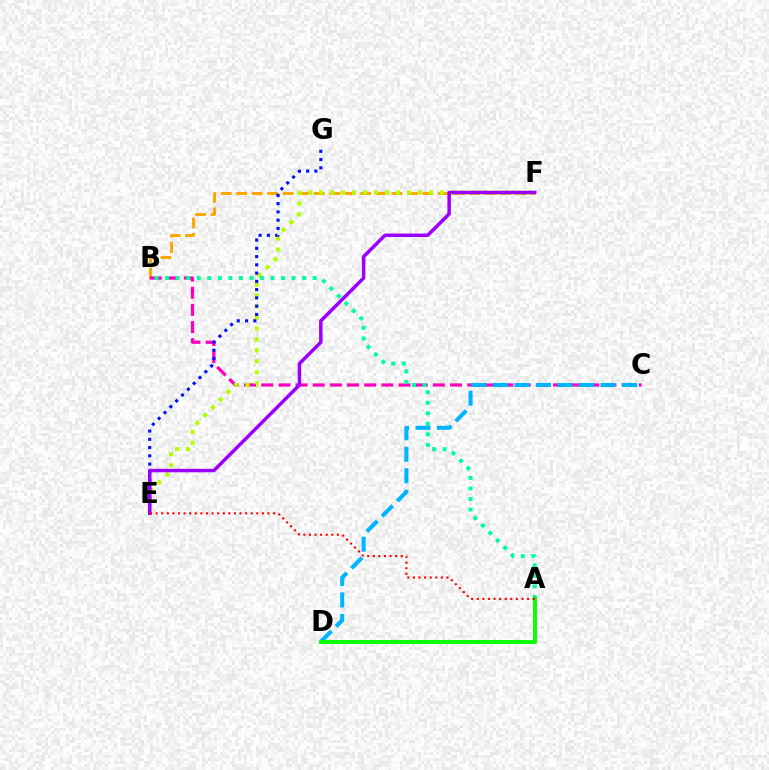{('B', 'F'): [{'color': '#ffa500', 'line_style': 'dashed', 'thickness': 2.11}], ('B', 'C'): [{'color': '#ff00bd', 'line_style': 'dashed', 'thickness': 2.33}], ('E', 'F'): [{'color': '#b3ff00', 'line_style': 'dotted', 'thickness': 2.98}, {'color': '#9b00ff', 'line_style': 'solid', 'thickness': 2.51}], ('E', 'G'): [{'color': '#0010ff', 'line_style': 'dotted', 'thickness': 2.24}], ('A', 'B'): [{'color': '#00ff9d', 'line_style': 'dotted', 'thickness': 2.86}], ('C', 'D'): [{'color': '#00b5ff', 'line_style': 'dashed', 'thickness': 2.93}], ('A', 'D'): [{'color': '#08ff00', 'line_style': 'solid', 'thickness': 2.82}], ('A', 'E'): [{'color': '#ff0000', 'line_style': 'dotted', 'thickness': 1.52}]}